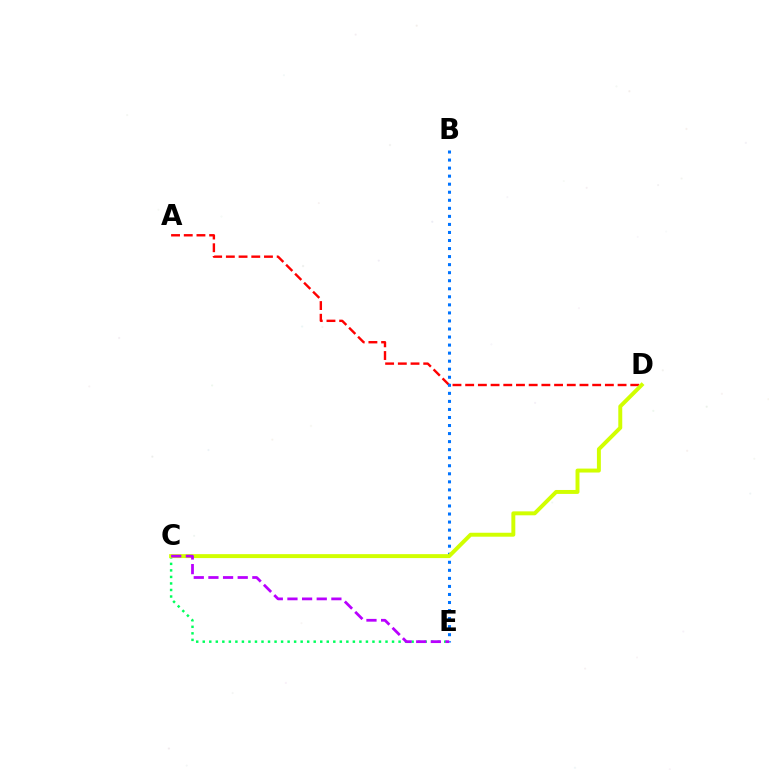{('A', 'D'): [{'color': '#ff0000', 'line_style': 'dashed', 'thickness': 1.73}], ('B', 'E'): [{'color': '#0074ff', 'line_style': 'dotted', 'thickness': 2.19}], ('C', 'E'): [{'color': '#00ff5c', 'line_style': 'dotted', 'thickness': 1.77}, {'color': '#b900ff', 'line_style': 'dashed', 'thickness': 1.99}], ('C', 'D'): [{'color': '#d1ff00', 'line_style': 'solid', 'thickness': 2.84}]}